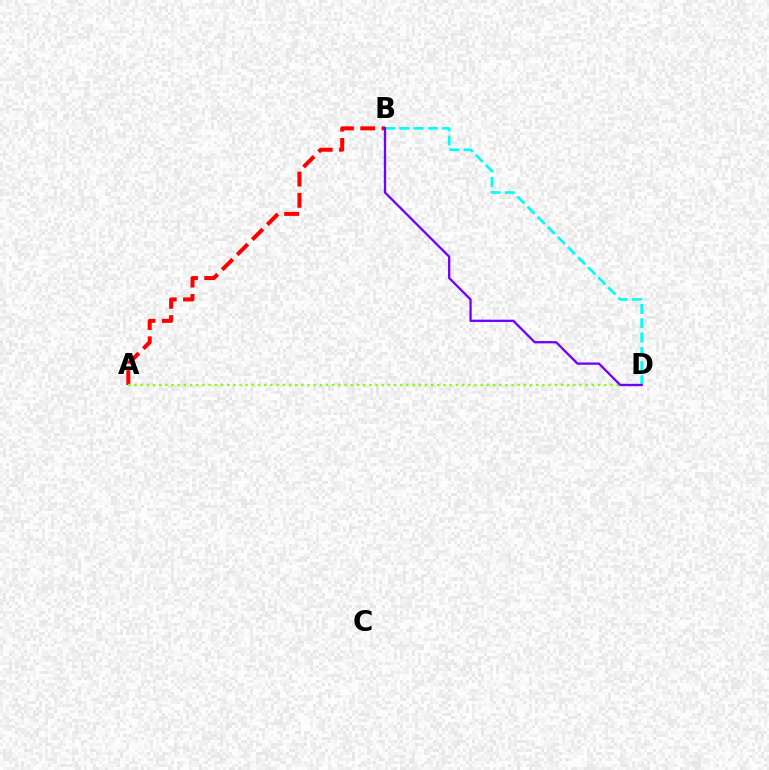{('A', 'B'): [{'color': '#ff0000', 'line_style': 'dashed', 'thickness': 2.89}], ('A', 'D'): [{'color': '#84ff00', 'line_style': 'dotted', 'thickness': 1.68}], ('B', 'D'): [{'color': '#00fff6', 'line_style': 'dashed', 'thickness': 1.94}, {'color': '#7200ff', 'line_style': 'solid', 'thickness': 1.65}]}